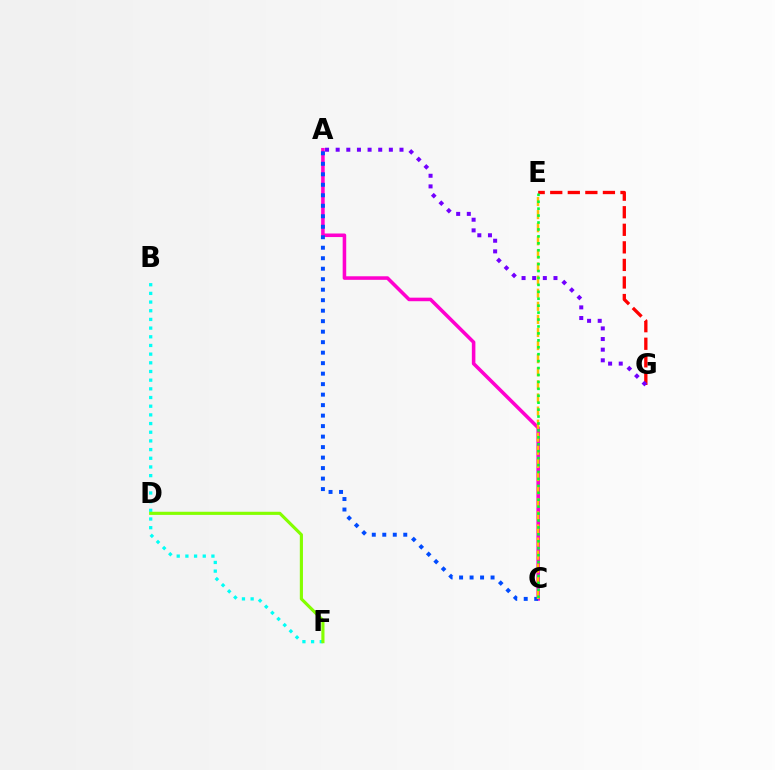{('A', 'C'): [{'color': '#ff00cf', 'line_style': 'solid', 'thickness': 2.56}, {'color': '#004bff', 'line_style': 'dotted', 'thickness': 2.85}], ('B', 'F'): [{'color': '#00fff6', 'line_style': 'dotted', 'thickness': 2.36}], ('C', 'E'): [{'color': '#ffbd00', 'line_style': 'dashed', 'thickness': 1.78}, {'color': '#00ff39', 'line_style': 'dotted', 'thickness': 1.88}], ('D', 'F'): [{'color': '#84ff00', 'line_style': 'solid', 'thickness': 2.26}], ('E', 'G'): [{'color': '#ff0000', 'line_style': 'dashed', 'thickness': 2.39}], ('A', 'G'): [{'color': '#7200ff', 'line_style': 'dotted', 'thickness': 2.89}]}